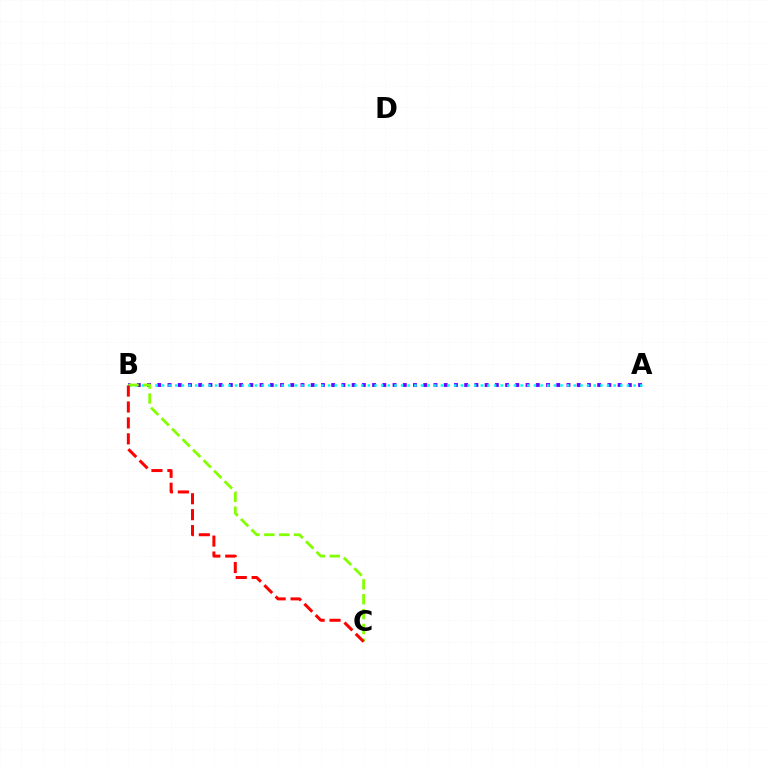{('A', 'B'): [{'color': '#7200ff', 'line_style': 'dotted', 'thickness': 2.78}, {'color': '#00fff6', 'line_style': 'dotted', 'thickness': 1.8}], ('B', 'C'): [{'color': '#84ff00', 'line_style': 'dashed', 'thickness': 2.02}, {'color': '#ff0000', 'line_style': 'dashed', 'thickness': 2.16}]}